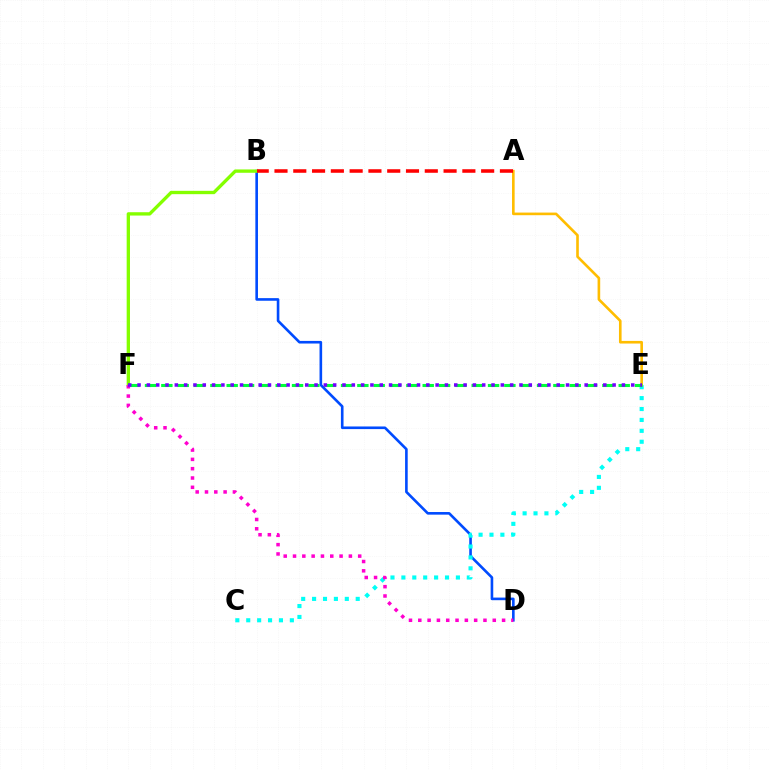{('B', 'D'): [{'color': '#004bff', 'line_style': 'solid', 'thickness': 1.89}], ('B', 'F'): [{'color': '#84ff00', 'line_style': 'solid', 'thickness': 2.4}], ('C', 'E'): [{'color': '#00fff6', 'line_style': 'dotted', 'thickness': 2.96}], ('A', 'E'): [{'color': '#ffbd00', 'line_style': 'solid', 'thickness': 1.89}], ('E', 'F'): [{'color': '#00ff39', 'line_style': 'dashed', 'thickness': 2.22}, {'color': '#7200ff', 'line_style': 'dotted', 'thickness': 2.53}], ('A', 'B'): [{'color': '#ff0000', 'line_style': 'dashed', 'thickness': 2.55}], ('D', 'F'): [{'color': '#ff00cf', 'line_style': 'dotted', 'thickness': 2.53}]}